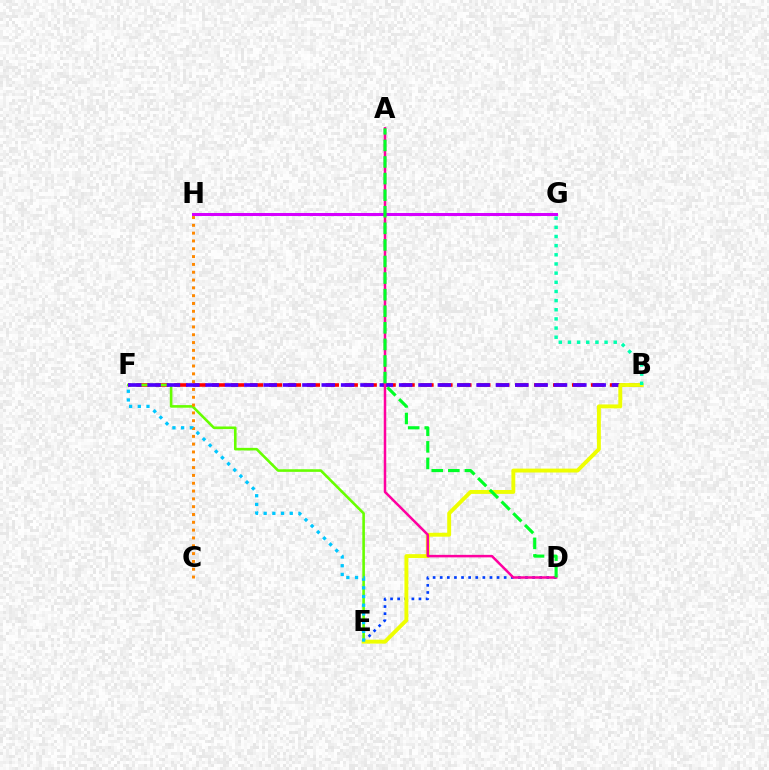{('B', 'F'): [{'color': '#ff0000', 'line_style': 'dashed', 'thickness': 2.57}, {'color': '#4f00ff', 'line_style': 'dashed', 'thickness': 2.63}], ('G', 'H'): [{'color': '#d600ff', 'line_style': 'solid', 'thickness': 2.17}], ('E', 'F'): [{'color': '#66ff00', 'line_style': 'solid', 'thickness': 1.87}, {'color': '#00c7ff', 'line_style': 'dotted', 'thickness': 2.36}], ('D', 'E'): [{'color': '#003fff', 'line_style': 'dotted', 'thickness': 1.93}], ('B', 'E'): [{'color': '#eeff00', 'line_style': 'solid', 'thickness': 2.81}], ('A', 'D'): [{'color': '#ff00a0', 'line_style': 'solid', 'thickness': 1.81}, {'color': '#00ff27', 'line_style': 'dashed', 'thickness': 2.25}], ('B', 'G'): [{'color': '#00ffaf', 'line_style': 'dotted', 'thickness': 2.49}], ('C', 'H'): [{'color': '#ff8800', 'line_style': 'dotted', 'thickness': 2.12}]}